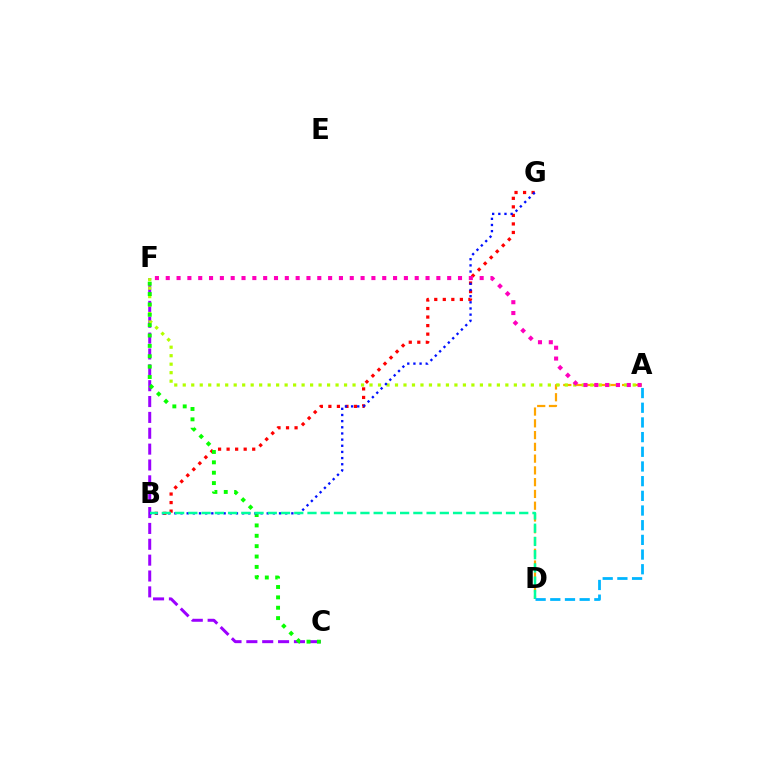{('C', 'F'): [{'color': '#9b00ff', 'line_style': 'dashed', 'thickness': 2.15}, {'color': '#08ff00', 'line_style': 'dotted', 'thickness': 2.82}], ('B', 'G'): [{'color': '#ff0000', 'line_style': 'dotted', 'thickness': 2.32}, {'color': '#0010ff', 'line_style': 'dotted', 'thickness': 1.67}], ('A', 'D'): [{'color': '#ffa500', 'line_style': 'dashed', 'thickness': 1.6}, {'color': '#00b5ff', 'line_style': 'dashed', 'thickness': 1.99}], ('A', 'F'): [{'color': '#b3ff00', 'line_style': 'dotted', 'thickness': 2.31}, {'color': '#ff00bd', 'line_style': 'dotted', 'thickness': 2.94}], ('B', 'D'): [{'color': '#00ff9d', 'line_style': 'dashed', 'thickness': 1.8}]}